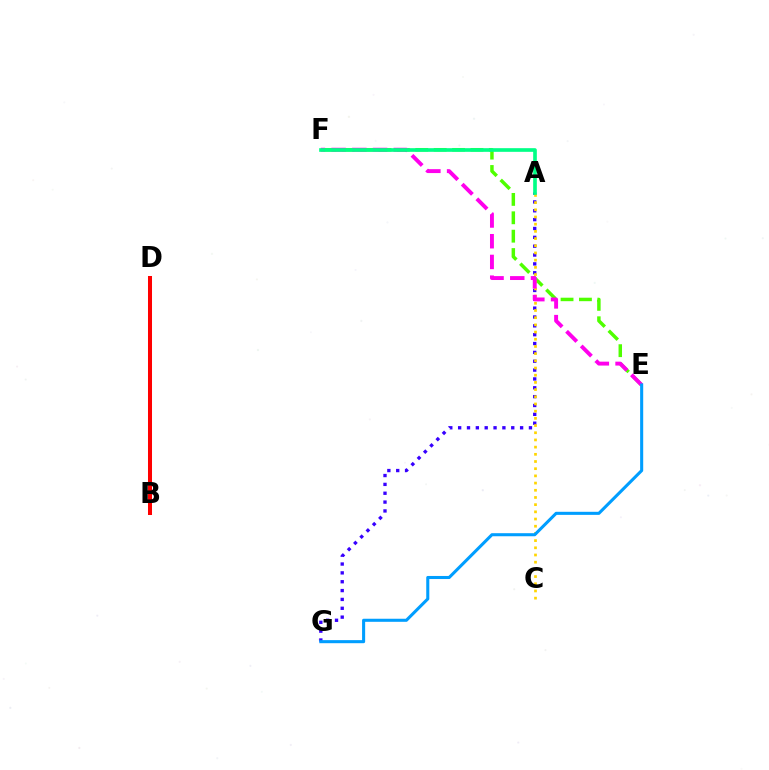{('A', 'G'): [{'color': '#3700ff', 'line_style': 'dotted', 'thickness': 2.4}], ('E', 'F'): [{'color': '#4fff00', 'line_style': 'dashed', 'thickness': 2.5}, {'color': '#ff00ed', 'line_style': 'dashed', 'thickness': 2.82}], ('A', 'C'): [{'color': '#ffd500', 'line_style': 'dotted', 'thickness': 1.95}], ('B', 'D'): [{'color': '#ff0000', 'line_style': 'solid', 'thickness': 2.89}], ('A', 'F'): [{'color': '#00ff86', 'line_style': 'solid', 'thickness': 2.63}], ('E', 'G'): [{'color': '#009eff', 'line_style': 'solid', 'thickness': 2.21}]}